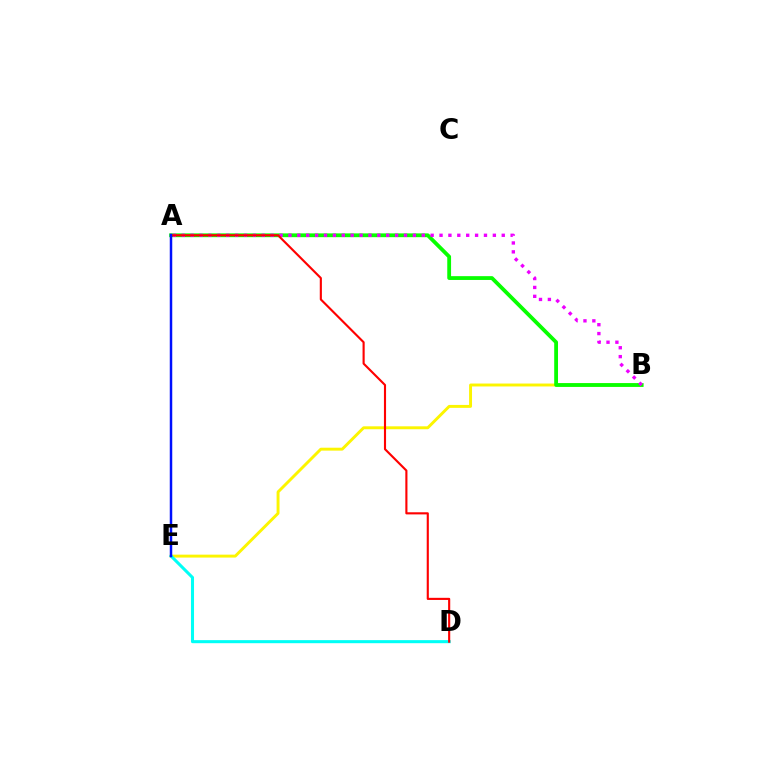{('B', 'E'): [{'color': '#fcf500', 'line_style': 'solid', 'thickness': 2.1}], ('A', 'B'): [{'color': '#08ff00', 'line_style': 'solid', 'thickness': 2.74}, {'color': '#ee00ff', 'line_style': 'dotted', 'thickness': 2.41}], ('D', 'E'): [{'color': '#00fff6', 'line_style': 'solid', 'thickness': 2.2}], ('A', 'D'): [{'color': '#ff0000', 'line_style': 'solid', 'thickness': 1.53}], ('A', 'E'): [{'color': '#0010ff', 'line_style': 'solid', 'thickness': 1.79}]}